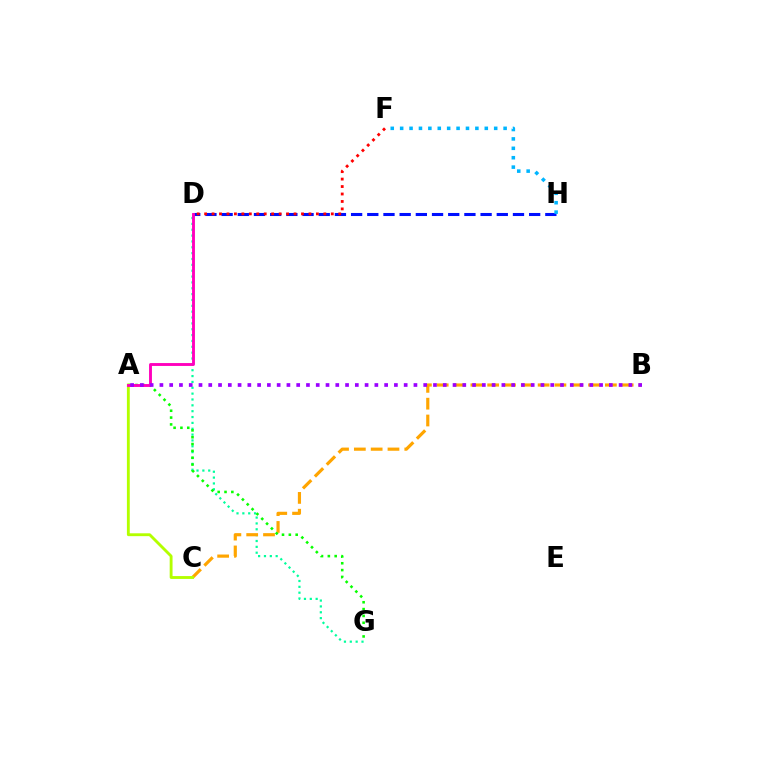{('D', 'G'): [{'color': '#00ff9d', 'line_style': 'dotted', 'thickness': 1.59}], ('B', 'C'): [{'color': '#ffa500', 'line_style': 'dashed', 'thickness': 2.28}], ('A', 'G'): [{'color': '#08ff00', 'line_style': 'dotted', 'thickness': 1.86}], ('D', 'H'): [{'color': '#0010ff', 'line_style': 'dashed', 'thickness': 2.2}], ('A', 'C'): [{'color': '#b3ff00', 'line_style': 'solid', 'thickness': 2.06}], ('A', 'D'): [{'color': '#ff00bd', 'line_style': 'solid', 'thickness': 2.07}], ('F', 'H'): [{'color': '#00b5ff', 'line_style': 'dotted', 'thickness': 2.56}], ('A', 'B'): [{'color': '#9b00ff', 'line_style': 'dotted', 'thickness': 2.65}], ('D', 'F'): [{'color': '#ff0000', 'line_style': 'dotted', 'thickness': 2.02}]}